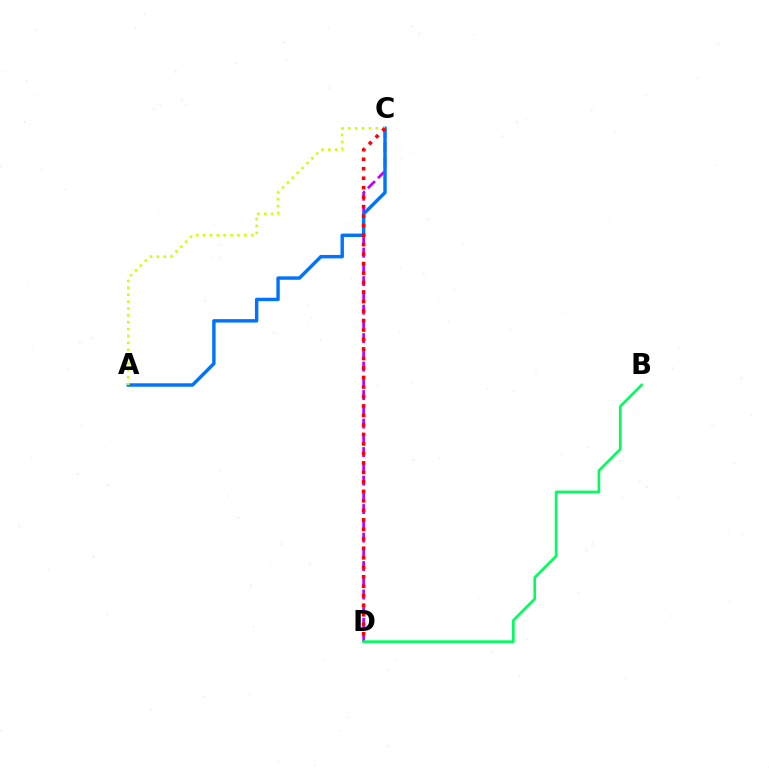{('C', 'D'): [{'color': '#b900ff', 'line_style': 'dashed', 'thickness': 1.94}, {'color': '#ff0000', 'line_style': 'dotted', 'thickness': 2.58}], ('A', 'C'): [{'color': '#0074ff', 'line_style': 'solid', 'thickness': 2.47}, {'color': '#d1ff00', 'line_style': 'dotted', 'thickness': 1.87}], ('B', 'D'): [{'color': '#00ff5c', 'line_style': 'solid', 'thickness': 1.92}]}